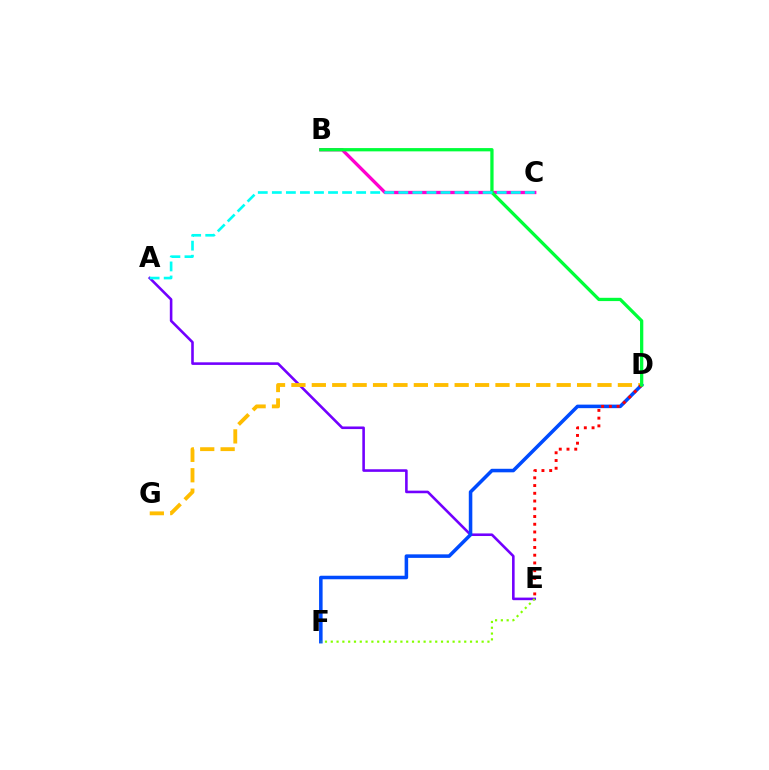{('A', 'E'): [{'color': '#7200ff', 'line_style': 'solid', 'thickness': 1.87}], ('B', 'C'): [{'color': '#ff00cf', 'line_style': 'solid', 'thickness': 2.38}], ('D', 'G'): [{'color': '#ffbd00', 'line_style': 'dashed', 'thickness': 2.77}], ('D', 'F'): [{'color': '#004bff', 'line_style': 'solid', 'thickness': 2.54}], ('D', 'E'): [{'color': '#ff0000', 'line_style': 'dotted', 'thickness': 2.1}], ('B', 'D'): [{'color': '#00ff39', 'line_style': 'solid', 'thickness': 2.36}], ('E', 'F'): [{'color': '#84ff00', 'line_style': 'dotted', 'thickness': 1.58}], ('A', 'C'): [{'color': '#00fff6', 'line_style': 'dashed', 'thickness': 1.91}]}